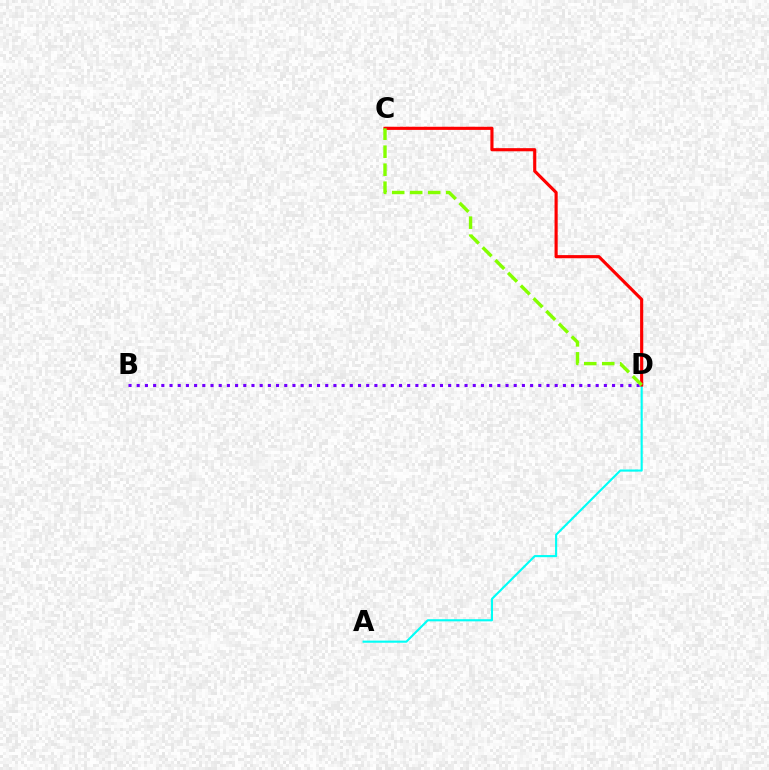{('A', 'D'): [{'color': '#00fff6', 'line_style': 'solid', 'thickness': 1.53}], ('B', 'D'): [{'color': '#7200ff', 'line_style': 'dotted', 'thickness': 2.23}], ('C', 'D'): [{'color': '#ff0000', 'line_style': 'solid', 'thickness': 2.26}, {'color': '#84ff00', 'line_style': 'dashed', 'thickness': 2.45}]}